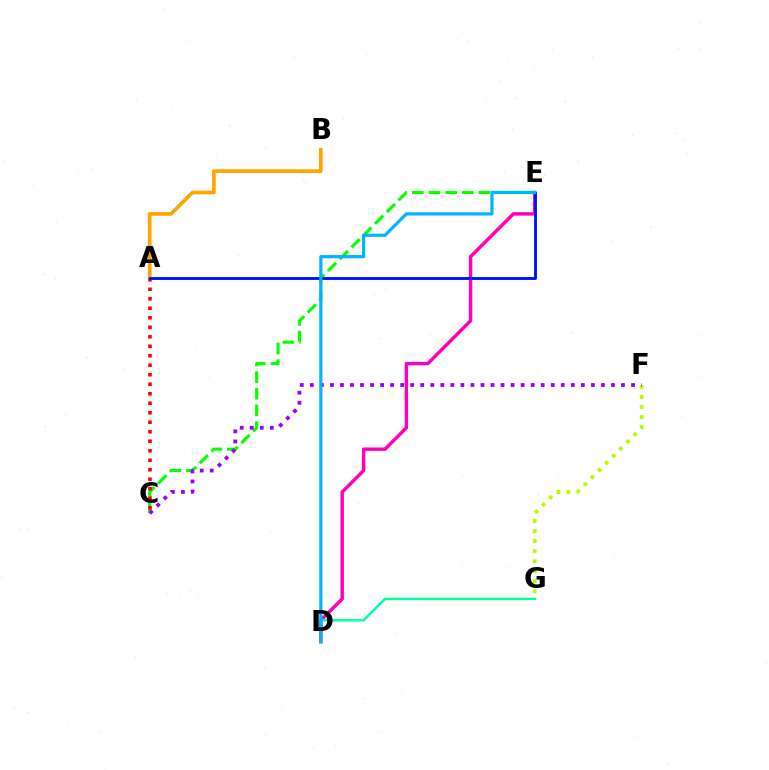{('C', 'E'): [{'color': '#08ff00', 'line_style': 'dashed', 'thickness': 2.26}], ('A', 'B'): [{'color': '#ffa500', 'line_style': 'solid', 'thickness': 2.67}], ('F', 'G'): [{'color': '#b3ff00', 'line_style': 'dotted', 'thickness': 2.73}], ('C', 'F'): [{'color': '#9b00ff', 'line_style': 'dotted', 'thickness': 2.73}], ('D', 'E'): [{'color': '#ff00bd', 'line_style': 'solid', 'thickness': 2.47}, {'color': '#00b5ff', 'line_style': 'solid', 'thickness': 2.31}], ('A', 'C'): [{'color': '#ff0000', 'line_style': 'dotted', 'thickness': 2.58}], ('A', 'E'): [{'color': '#0010ff', 'line_style': 'solid', 'thickness': 2.07}], ('D', 'G'): [{'color': '#00ff9d', 'line_style': 'solid', 'thickness': 1.73}]}